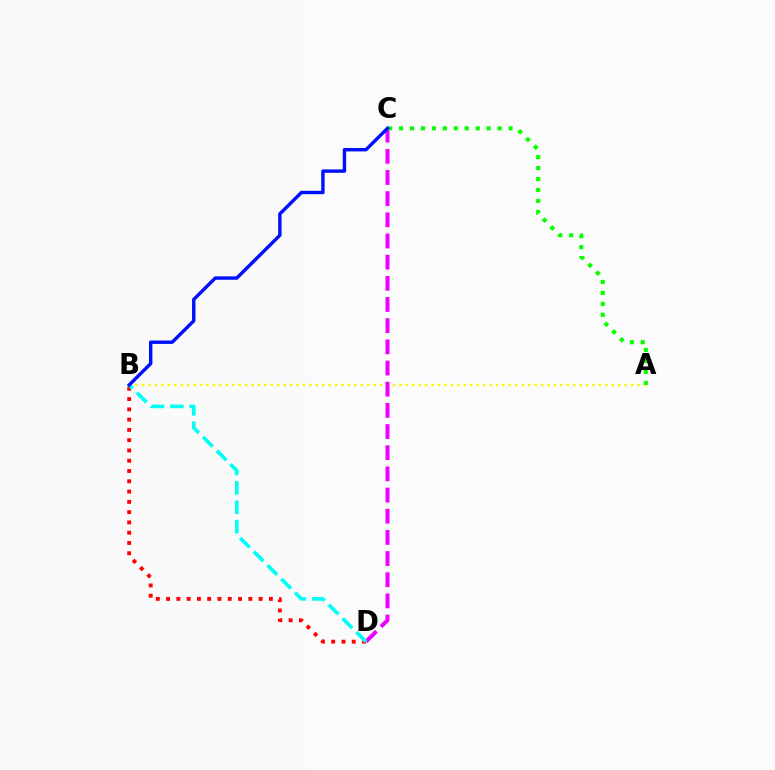{('A', 'B'): [{'color': '#fcf500', 'line_style': 'dotted', 'thickness': 1.75}], ('B', 'D'): [{'color': '#ff0000', 'line_style': 'dotted', 'thickness': 2.79}, {'color': '#00fff6', 'line_style': 'dashed', 'thickness': 2.63}], ('C', 'D'): [{'color': '#ee00ff', 'line_style': 'dashed', 'thickness': 2.88}], ('A', 'C'): [{'color': '#08ff00', 'line_style': 'dotted', 'thickness': 2.98}], ('B', 'C'): [{'color': '#0010ff', 'line_style': 'solid', 'thickness': 2.45}]}